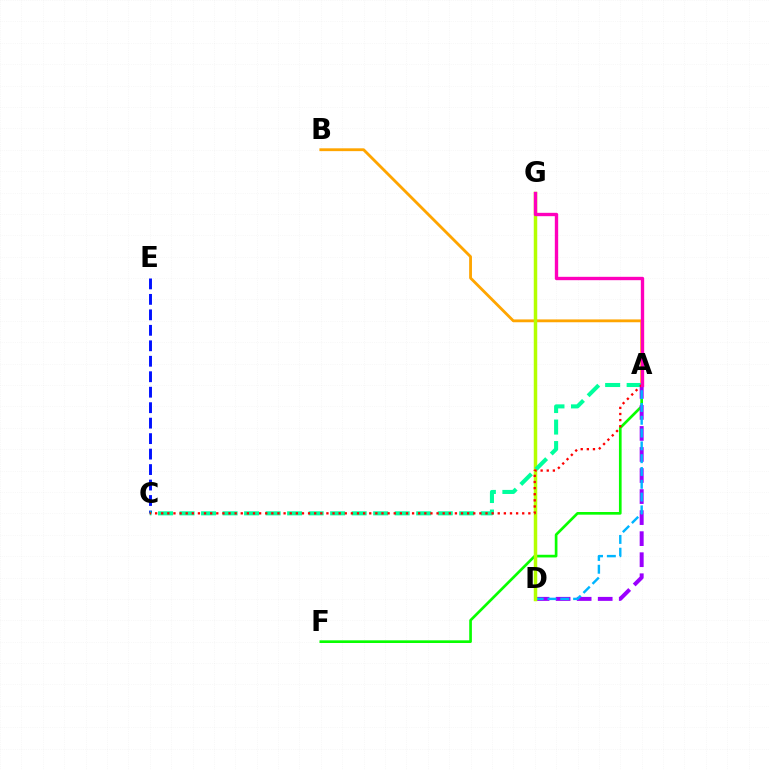{('A', 'F'): [{'color': '#08ff00', 'line_style': 'solid', 'thickness': 1.92}], ('A', 'B'): [{'color': '#ffa500', 'line_style': 'solid', 'thickness': 2.04}], ('C', 'E'): [{'color': '#0010ff', 'line_style': 'dashed', 'thickness': 2.1}], ('A', 'D'): [{'color': '#9b00ff', 'line_style': 'dashed', 'thickness': 2.86}, {'color': '#00b5ff', 'line_style': 'dashed', 'thickness': 1.74}], ('D', 'G'): [{'color': '#b3ff00', 'line_style': 'solid', 'thickness': 2.5}], ('A', 'C'): [{'color': '#00ff9d', 'line_style': 'dashed', 'thickness': 2.92}, {'color': '#ff0000', 'line_style': 'dotted', 'thickness': 1.66}], ('A', 'G'): [{'color': '#ff00bd', 'line_style': 'solid', 'thickness': 2.42}]}